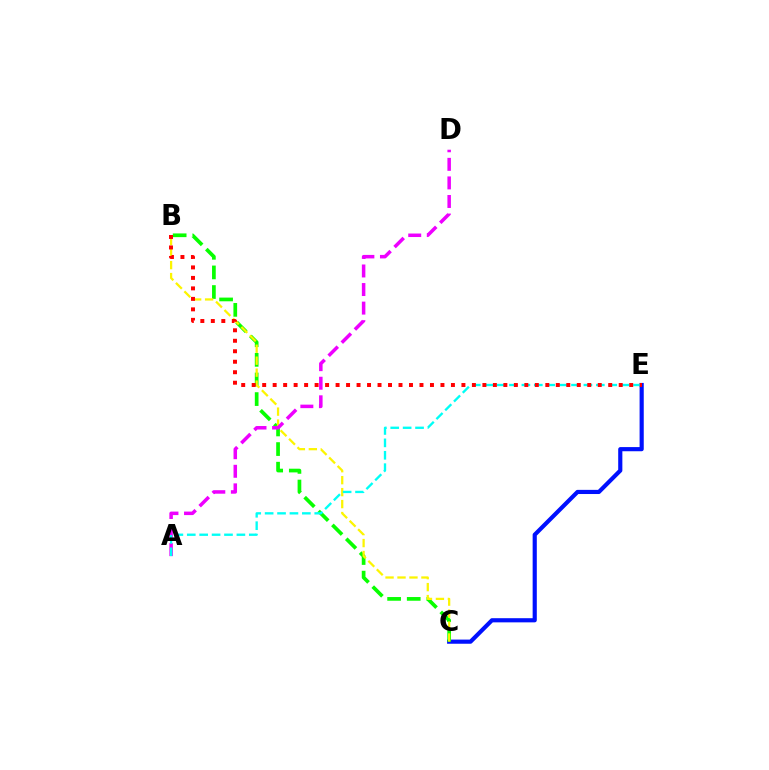{('C', 'E'): [{'color': '#0010ff', 'line_style': 'solid', 'thickness': 2.99}], ('B', 'C'): [{'color': '#08ff00', 'line_style': 'dashed', 'thickness': 2.66}, {'color': '#fcf500', 'line_style': 'dashed', 'thickness': 1.62}], ('A', 'D'): [{'color': '#ee00ff', 'line_style': 'dashed', 'thickness': 2.52}], ('A', 'E'): [{'color': '#00fff6', 'line_style': 'dashed', 'thickness': 1.69}], ('B', 'E'): [{'color': '#ff0000', 'line_style': 'dotted', 'thickness': 2.85}]}